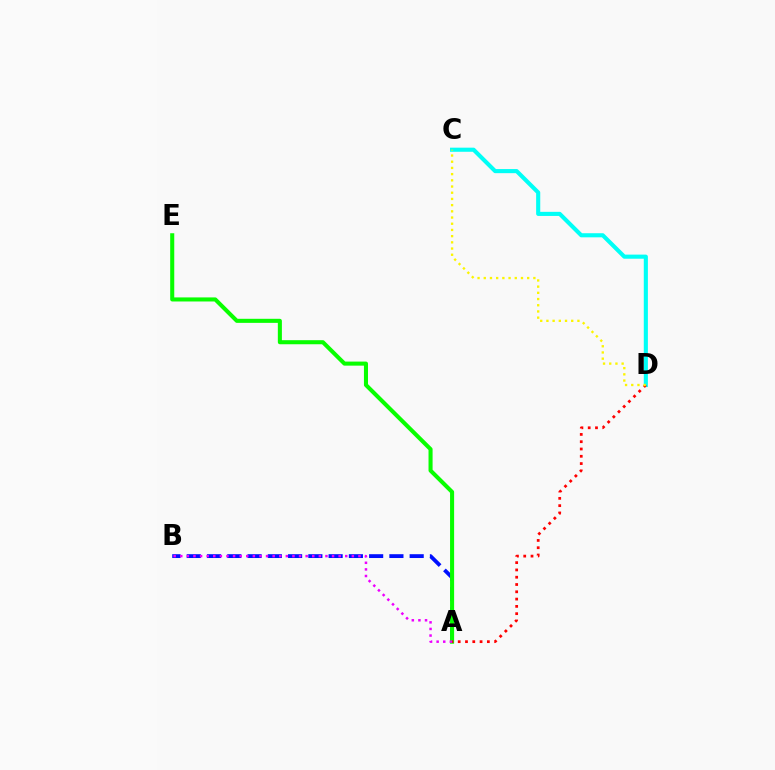{('A', 'B'): [{'color': '#0010ff', 'line_style': 'dashed', 'thickness': 2.75}, {'color': '#ee00ff', 'line_style': 'dotted', 'thickness': 1.79}], ('C', 'D'): [{'color': '#00fff6', 'line_style': 'solid', 'thickness': 2.95}, {'color': '#fcf500', 'line_style': 'dotted', 'thickness': 1.69}], ('A', 'E'): [{'color': '#08ff00', 'line_style': 'solid', 'thickness': 2.92}], ('A', 'D'): [{'color': '#ff0000', 'line_style': 'dotted', 'thickness': 1.98}]}